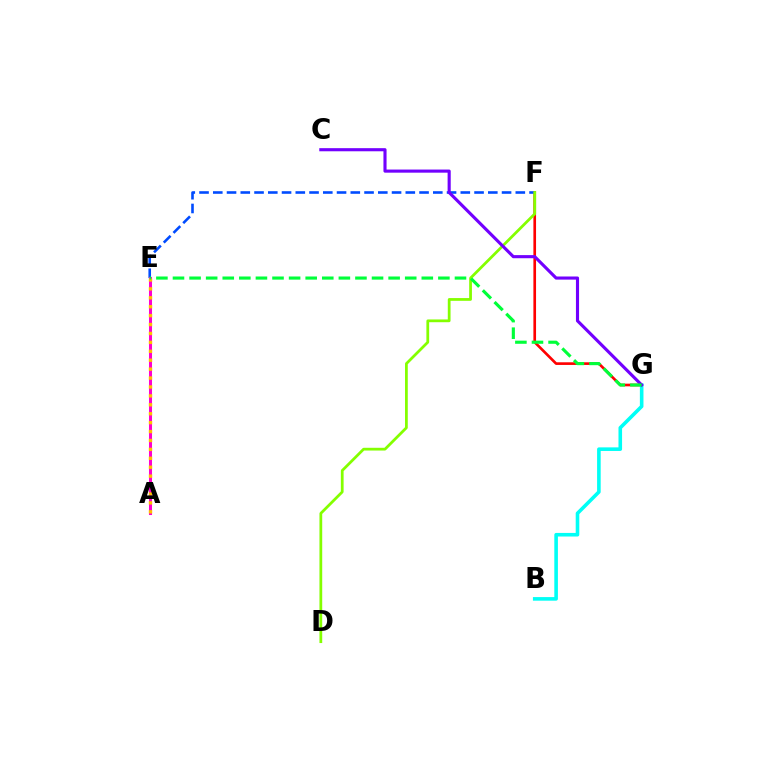{('F', 'G'): [{'color': '#ff0000', 'line_style': 'solid', 'thickness': 1.92}], ('B', 'G'): [{'color': '#00fff6', 'line_style': 'solid', 'thickness': 2.59}], ('E', 'F'): [{'color': '#004bff', 'line_style': 'dashed', 'thickness': 1.87}], ('D', 'F'): [{'color': '#84ff00', 'line_style': 'solid', 'thickness': 1.99}], ('C', 'G'): [{'color': '#7200ff', 'line_style': 'solid', 'thickness': 2.25}], ('A', 'E'): [{'color': '#ff00cf', 'line_style': 'solid', 'thickness': 2.19}, {'color': '#ffbd00', 'line_style': 'dotted', 'thickness': 2.42}], ('E', 'G'): [{'color': '#00ff39', 'line_style': 'dashed', 'thickness': 2.25}]}